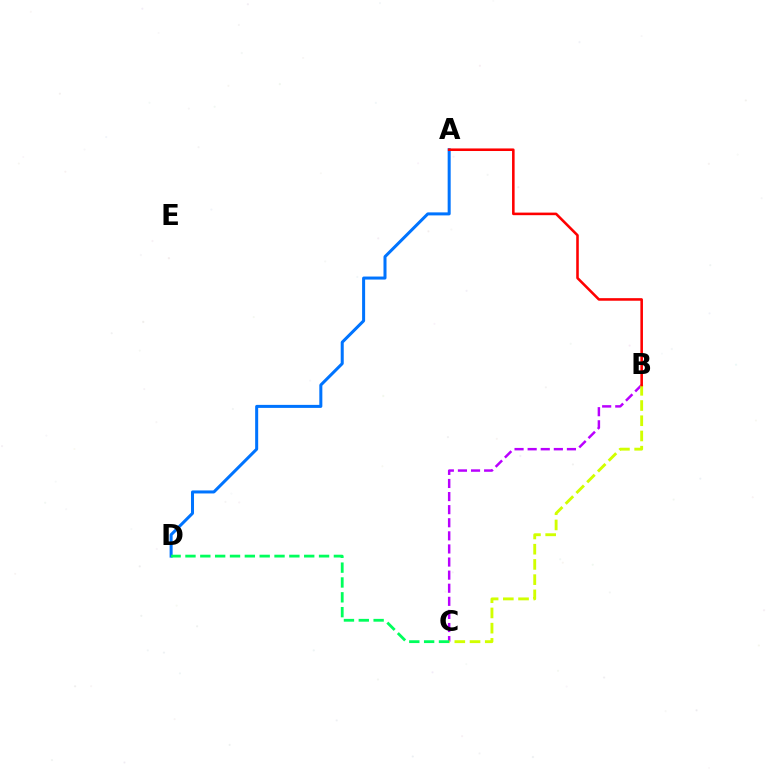{('B', 'C'): [{'color': '#b900ff', 'line_style': 'dashed', 'thickness': 1.78}, {'color': '#d1ff00', 'line_style': 'dashed', 'thickness': 2.07}], ('A', 'D'): [{'color': '#0074ff', 'line_style': 'solid', 'thickness': 2.18}], ('A', 'B'): [{'color': '#ff0000', 'line_style': 'solid', 'thickness': 1.85}], ('C', 'D'): [{'color': '#00ff5c', 'line_style': 'dashed', 'thickness': 2.02}]}